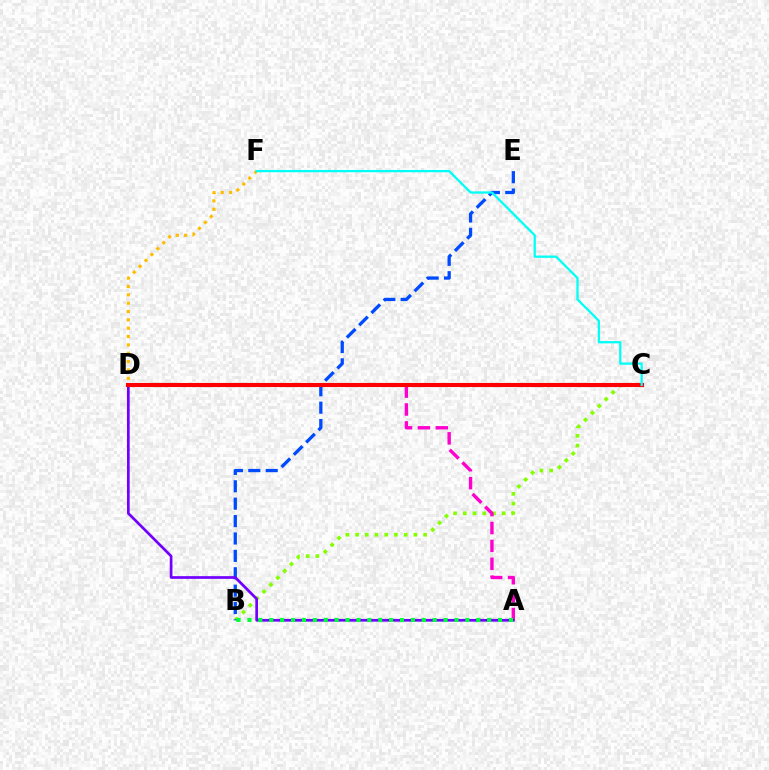{('B', 'C'): [{'color': '#84ff00', 'line_style': 'dotted', 'thickness': 2.64}], ('B', 'E'): [{'color': '#004bff', 'line_style': 'dashed', 'thickness': 2.36}], ('A', 'D'): [{'color': '#ff00cf', 'line_style': 'dashed', 'thickness': 2.43}, {'color': '#7200ff', 'line_style': 'solid', 'thickness': 1.95}], ('D', 'F'): [{'color': '#ffbd00', 'line_style': 'dotted', 'thickness': 2.27}], ('C', 'D'): [{'color': '#ff0000', 'line_style': 'solid', 'thickness': 2.95}], ('A', 'B'): [{'color': '#00ff39', 'line_style': 'dotted', 'thickness': 2.96}], ('C', 'F'): [{'color': '#00fff6', 'line_style': 'solid', 'thickness': 1.64}]}